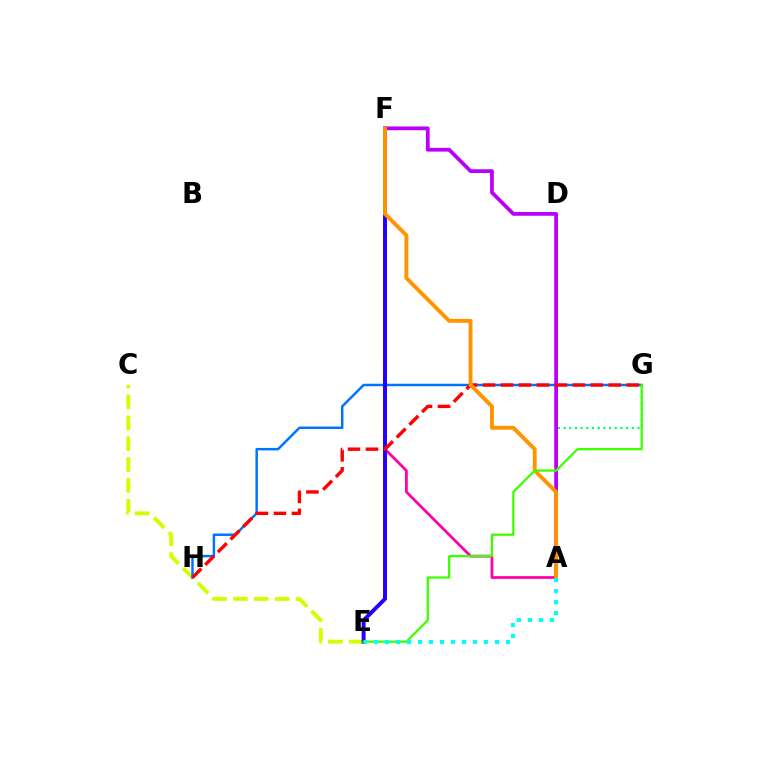{('A', 'F'): [{'color': '#ff00ac', 'line_style': 'solid', 'thickness': 1.99}, {'color': '#b900ff', 'line_style': 'solid', 'thickness': 2.71}, {'color': '#ff9400', 'line_style': 'solid', 'thickness': 2.8}], ('A', 'G'): [{'color': '#00ff5c', 'line_style': 'dotted', 'thickness': 1.54}], ('C', 'E'): [{'color': '#d1ff00', 'line_style': 'dashed', 'thickness': 2.84}], ('G', 'H'): [{'color': '#0074ff', 'line_style': 'solid', 'thickness': 1.78}, {'color': '#ff0000', 'line_style': 'dashed', 'thickness': 2.44}], ('E', 'F'): [{'color': '#2500ff', 'line_style': 'solid', 'thickness': 2.84}], ('E', 'G'): [{'color': '#3dff00', 'line_style': 'solid', 'thickness': 1.64}], ('A', 'E'): [{'color': '#00fff6', 'line_style': 'dotted', 'thickness': 2.99}]}